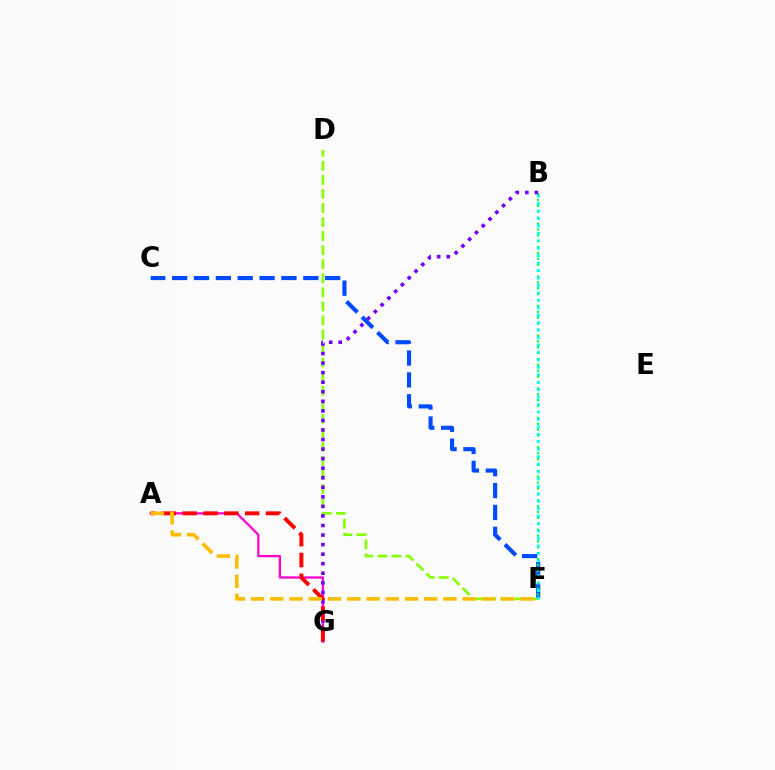{('C', 'F'): [{'color': '#004bff', 'line_style': 'dashed', 'thickness': 2.97}], ('B', 'F'): [{'color': '#00ff39', 'line_style': 'dotted', 'thickness': 1.6}, {'color': '#00fff6', 'line_style': 'dotted', 'thickness': 2.02}], ('D', 'F'): [{'color': '#84ff00', 'line_style': 'dashed', 'thickness': 1.91}], ('A', 'G'): [{'color': '#ff00cf', 'line_style': 'solid', 'thickness': 1.63}, {'color': '#ff0000', 'line_style': 'dashed', 'thickness': 2.83}], ('B', 'G'): [{'color': '#7200ff', 'line_style': 'dotted', 'thickness': 2.6}], ('A', 'F'): [{'color': '#ffbd00', 'line_style': 'dashed', 'thickness': 2.61}]}